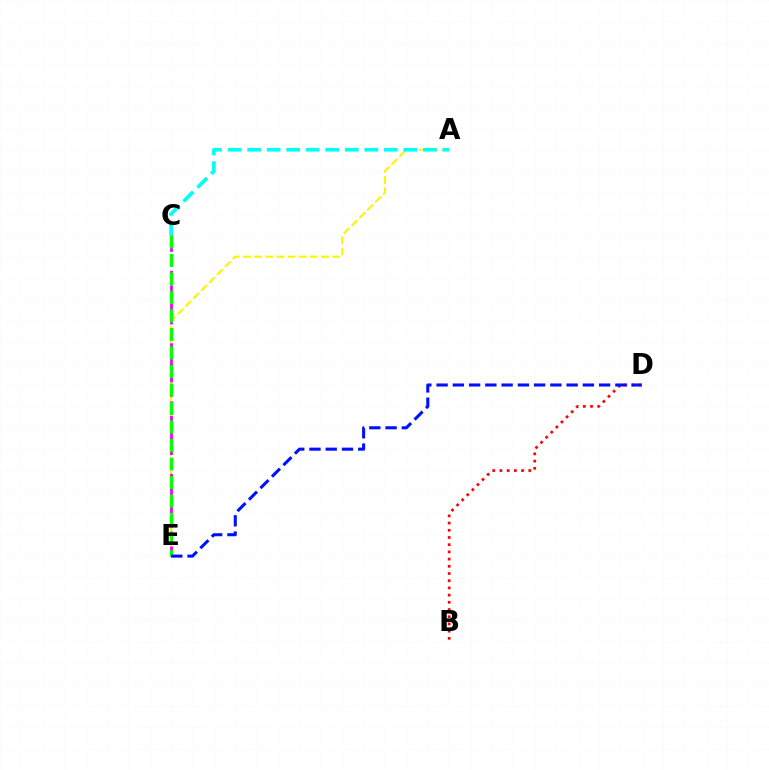{('A', 'E'): [{'color': '#fcf500', 'line_style': 'dashed', 'thickness': 1.51}], ('C', 'E'): [{'color': '#ee00ff', 'line_style': 'dashed', 'thickness': 1.97}, {'color': '#08ff00', 'line_style': 'dashed', 'thickness': 2.51}], ('B', 'D'): [{'color': '#ff0000', 'line_style': 'dotted', 'thickness': 1.96}], ('A', 'C'): [{'color': '#00fff6', 'line_style': 'dashed', 'thickness': 2.65}], ('D', 'E'): [{'color': '#0010ff', 'line_style': 'dashed', 'thickness': 2.21}]}